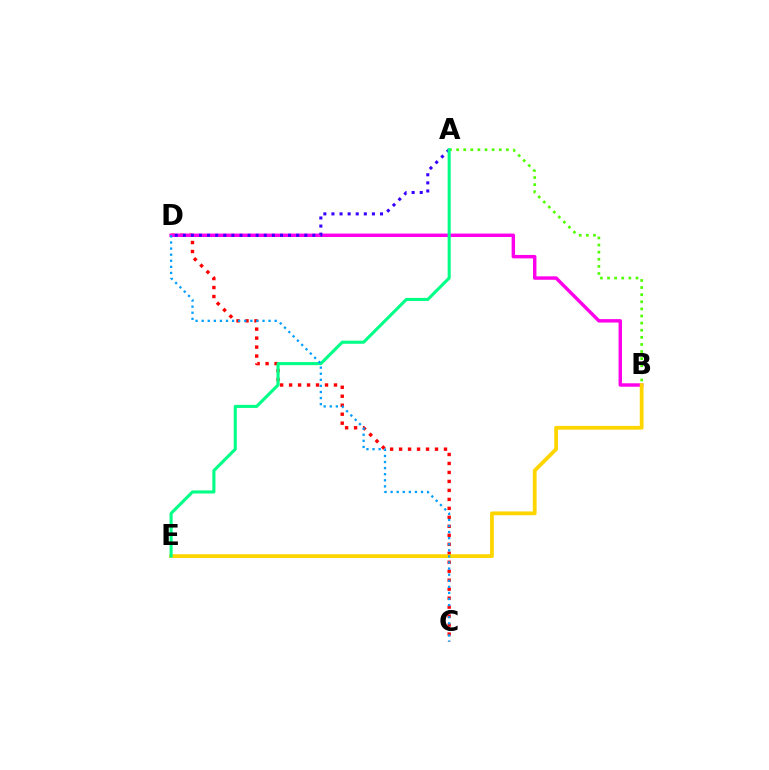{('C', 'D'): [{'color': '#ff0000', 'line_style': 'dotted', 'thickness': 2.44}, {'color': '#009eff', 'line_style': 'dotted', 'thickness': 1.65}], ('B', 'D'): [{'color': '#ff00ed', 'line_style': 'solid', 'thickness': 2.47}], ('A', 'D'): [{'color': '#3700ff', 'line_style': 'dotted', 'thickness': 2.2}], ('B', 'E'): [{'color': '#ffd500', 'line_style': 'solid', 'thickness': 2.72}], ('A', 'B'): [{'color': '#4fff00', 'line_style': 'dotted', 'thickness': 1.93}], ('A', 'E'): [{'color': '#00ff86', 'line_style': 'solid', 'thickness': 2.21}]}